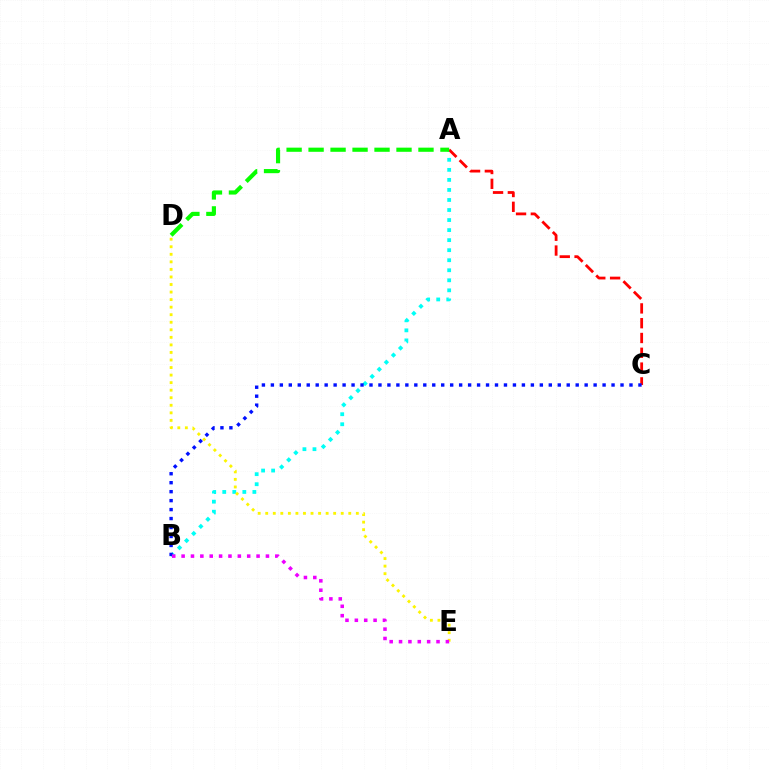{('A', 'B'): [{'color': '#00fff6', 'line_style': 'dotted', 'thickness': 2.73}], ('A', 'C'): [{'color': '#ff0000', 'line_style': 'dashed', 'thickness': 2.01}], ('B', 'C'): [{'color': '#0010ff', 'line_style': 'dotted', 'thickness': 2.44}], ('A', 'D'): [{'color': '#08ff00', 'line_style': 'dashed', 'thickness': 2.99}], ('D', 'E'): [{'color': '#fcf500', 'line_style': 'dotted', 'thickness': 2.05}], ('B', 'E'): [{'color': '#ee00ff', 'line_style': 'dotted', 'thickness': 2.55}]}